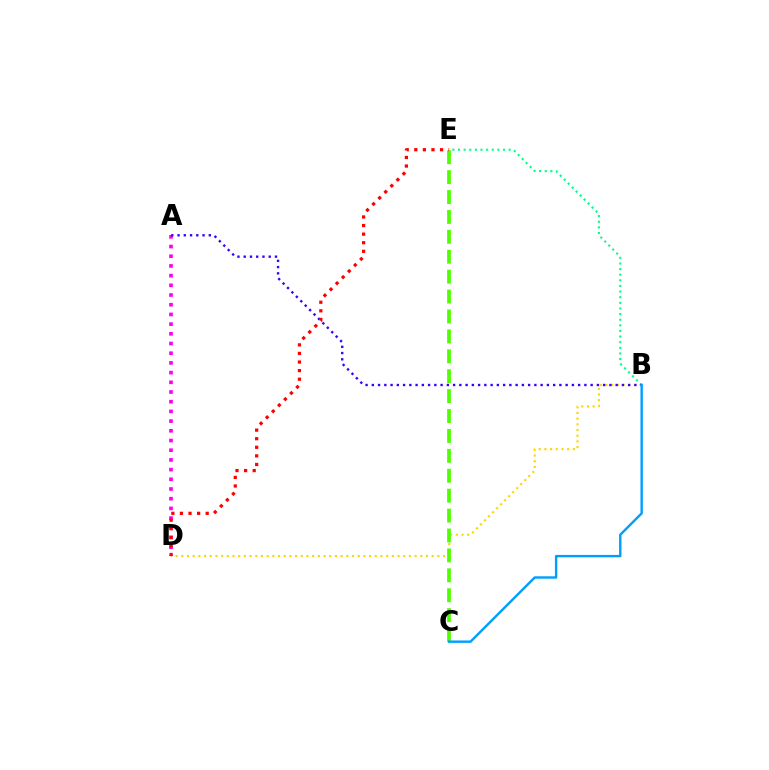{('B', 'D'): [{'color': '#ffd500', 'line_style': 'dotted', 'thickness': 1.55}], ('B', 'E'): [{'color': '#00ff86', 'line_style': 'dotted', 'thickness': 1.53}], ('A', 'D'): [{'color': '#ff00ed', 'line_style': 'dotted', 'thickness': 2.64}], ('C', 'E'): [{'color': '#4fff00', 'line_style': 'dashed', 'thickness': 2.7}], ('A', 'B'): [{'color': '#3700ff', 'line_style': 'dotted', 'thickness': 1.7}], ('D', 'E'): [{'color': '#ff0000', 'line_style': 'dotted', 'thickness': 2.33}], ('B', 'C'): [{'color': '#009eff', 'line_style': 'solid', 'thickness': 1.73}]}